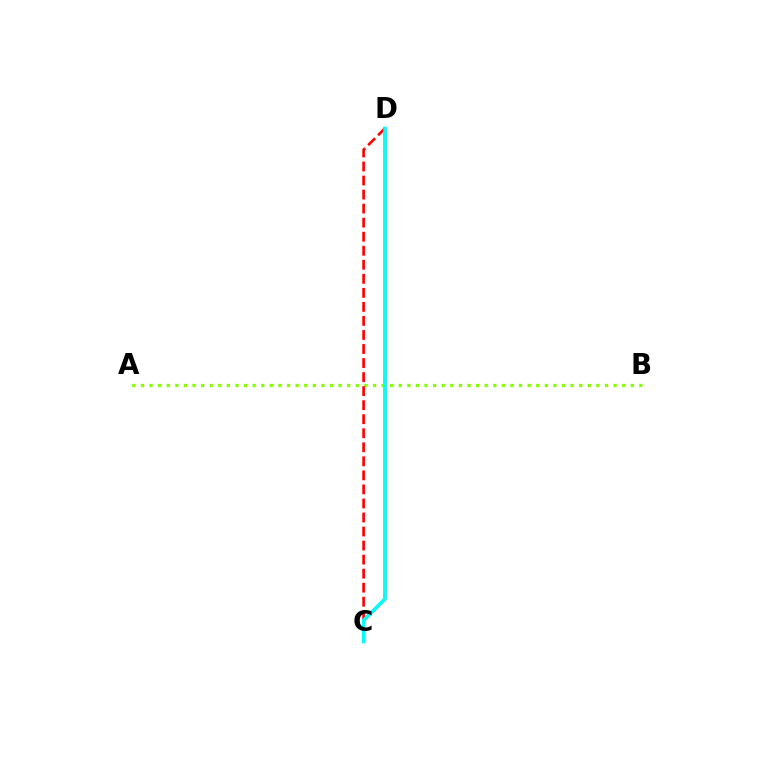{('C', 'D'): [{'color': '#7200ff', 'line_style': 'solid', 'thickness': 1.91}, {'color': '#ff0000', 'line_style': 'dashed', 'thickness': 1.91}, {'color': '#00fff6', 'line_style': 'solid', 'thickness': 2.46}], ('A', 'B'): [{'color': '#84ff00', 'line_style': 'dotted', 'thickness': 2.33}]}